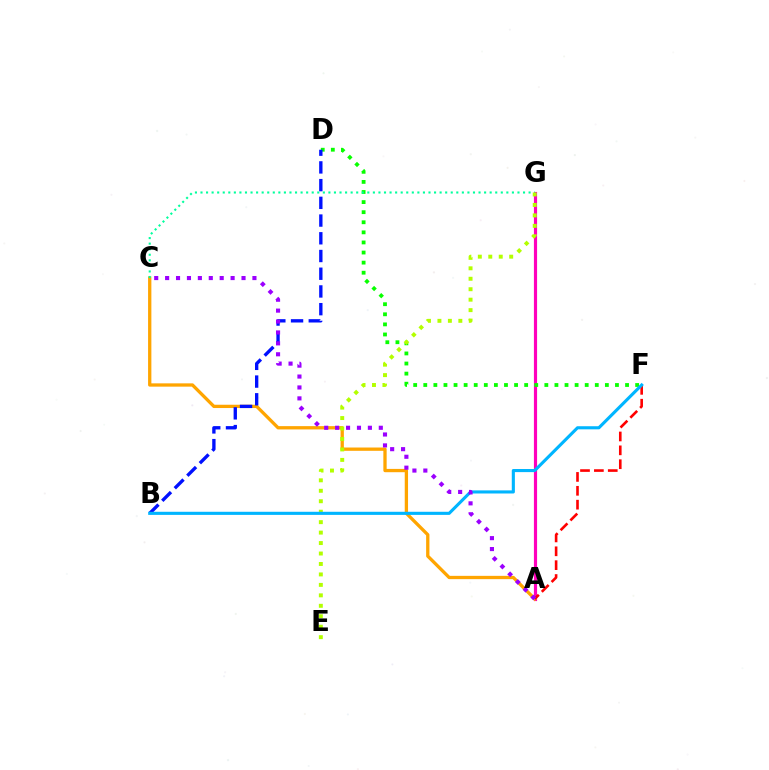{('A', 'G'): [{'color': '#ff00bd', 'line_style': 'solid', 'thickness': 2.28}], ('A', 'C'): [{'color': '#ffa500', 'line_style': 'solid', 'thickness': 2.37}, {'color': '#9b00ff', 'line_style': 'dotted', 'thickness': 2.97}], ('D', 'F'): [{'color': '#08ff00', 'line_style': 'dotted', 'thickness': 2.74}], ('A', 'F'): [{'color': '#ff0000', 'line_style': 'dashed', 'thickness': 1.88}], ('B', 'D'): [{'color': '#0010ff', 'line_style': 'dashed', 'thickness': 2.41}], ('C', 'G'): [{'color': '#00ff9d', 'line_style': 'dotted', 'thickness': 1.51}], ('E', 'G'): [{'color': '#b3ff00', 'line_style': 'dotted', 'thickness': 2.84}], ('B', 'F'): [{'color': '#00b5ff', 'line_style': 'solid', 'thickness': 2.24}]}